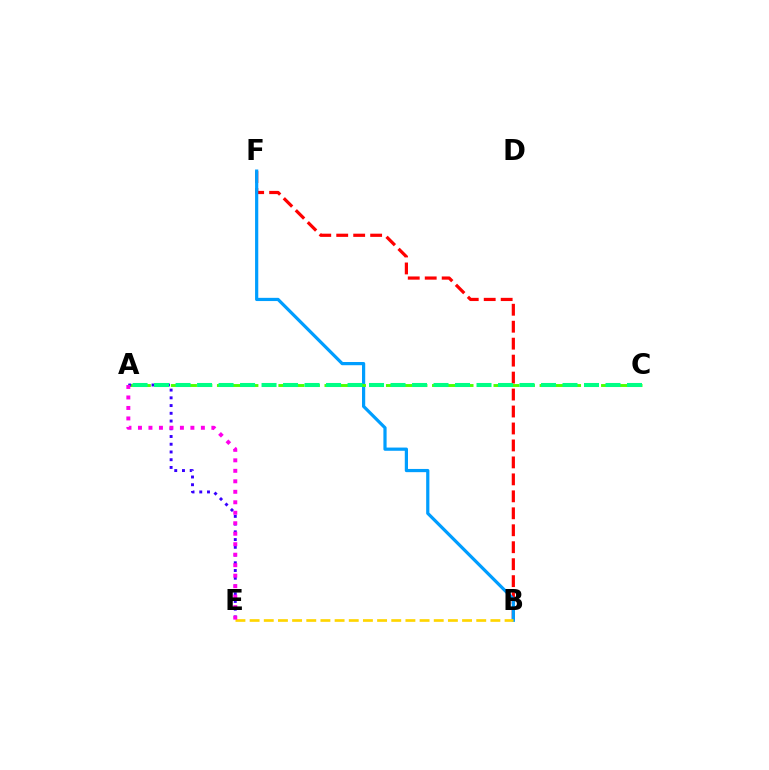{('B', 'F'): [{'color': '#ff0000', 'line_style': 'dashed', 'thickness': 2.3}, {'color': '#009eff', 'line_style': 'solid', 'thickness': 2.31}], ('A', 'C'): [{'color': '#4fff00', 'line_style': 'dashed', 'thickness': 2.09}, {'color': '#00ff86', 'line_style': 'dashed', 'thickness': 2.92}], ('A', 'E'): [{'color': '#3700ff', 'line_style': 'dotted', 'thickness': 2.1}, {'color': '#ff00ed', 'line_style': 'dotted', 'thickness': 2.85}], ('B', 'E'): [{'color': '#ffd500', 'line_style': 'dashed', 'thickness': 1.92}]}